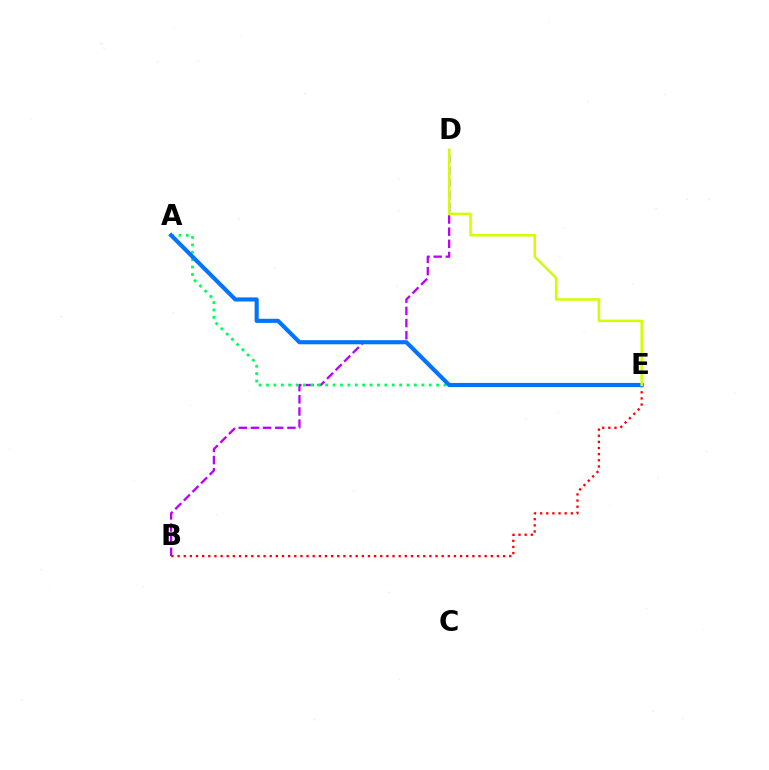{('B', 'D'): [{'color': '#b900ff', 'line_style': 'dashed', 'thickness': 1.65}], ('A', 'E'): [{'color': '#00ff5c', 'line_style': 'dotted', 'thickness': 2.01}, {'color': '#0074ff', 'line_style': 'solid', 'thickness': 2.96}], ('B', 'E'): [{'color': '#ff0000', 'line_style': 'dotted', 'thickness': 1.67}], ('D', 'E'): [{'color': '#d1ff00', 'line_style': 'solid', 'thickness': 1.8}]}